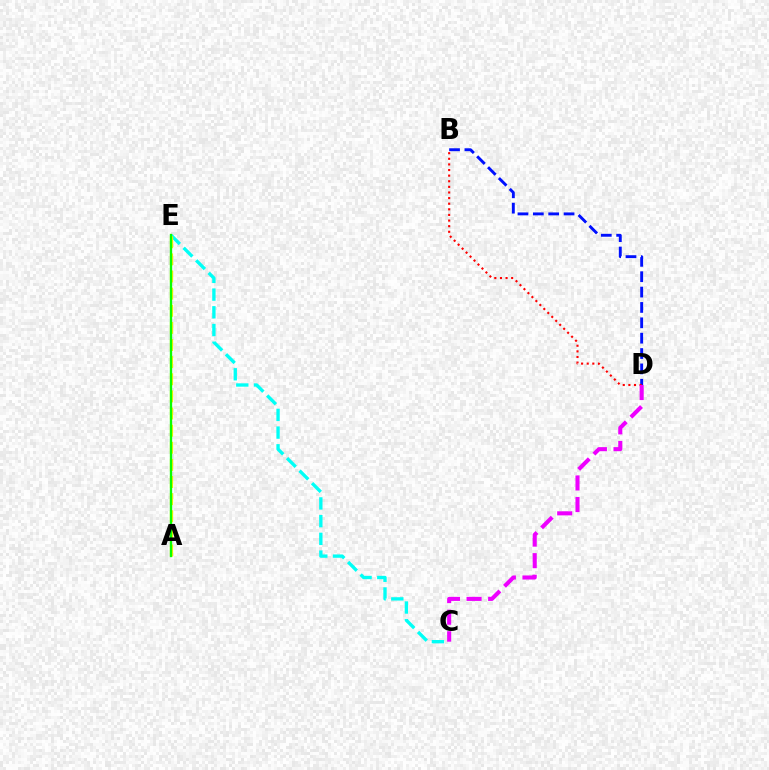{('C', 'E'): [{'color': '#00fff6', 'line_style': 'dashed', 'thickness': 2.41}], ('A', 'E'): [{'color': '#fcf500', 'line_style': 'dashed', 'thickness': 2.33}, {'color': '#08ff00', 'line_style': 'solid', 'thickness': 1.68}], ('B', 'D'): [{'color': '#0010ff', 'line_style': 'dashed', 'thickness': 2.09}, {'color': '#ff0000', 'line_style': 'dotted', 'thickness': 1.53}], ('C', 'D'): [{'color': '#ee00ff', 'line_style': 'dashed', 'thickness': 2.93}]}